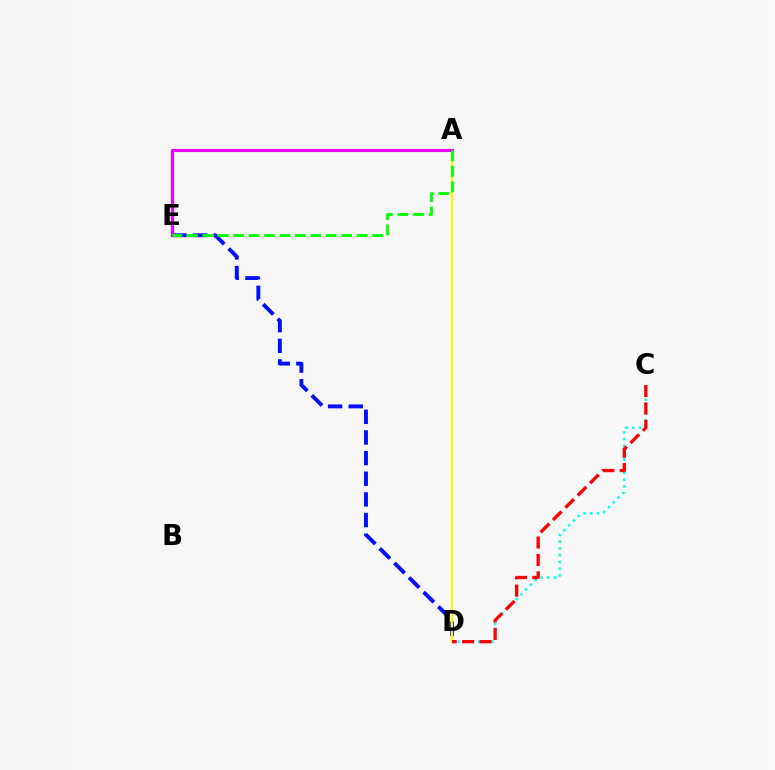{('C', 'D'): [{'color': '#00fff6', 'line_style': 'dotted', 'thickness': 1.84}, {'color': '#ff0000', 'line_style': 'dashed', 'thickness': 2.36}], ('D', 'E'): [{'color': '#0010ff', 'line_style': 'dashed', 'thickness': 2.8}], ('A', 'D'): [{'color': '#fcf500', 'line_style': 'solid', 'thickness': 1.63}], ('A', 'E'): [{'color': '#ee00ff', 'line_style': 'solid', 'thickness': 2.25}, {'color': '#08ff00', 'line_style': 'dashed', 'thickness': 2.1}]}